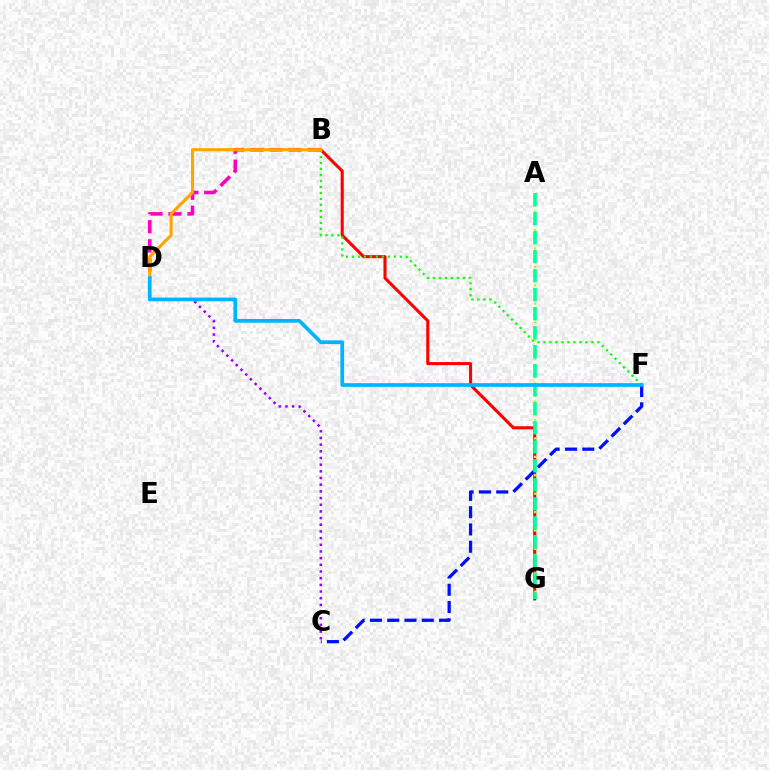{('B', 'D'): [{'color': '#ff00bd', 'line_style': 'dashed', 'thickness': 2.59}, {'color': '#ffa500', 'line_style': 'solid', 'thickness': 2.23}], ('B', 'G'): [{'color': '#ff0000', 'line_style': 'solid', 'thickness': 2.21}], ('B', 'F'): [{'color': '#08ff00', 'line_style': 'dotted', 'thickness': 1.63}], ('A', 'G'): [{'color': '#b3ff00', 'line_style': 'dotted', 'thickness': 1.67}, {'color': '#00ff9d', 'line_style': 'dashed', 'thickness': 2.58}], ('C', 'F'): [{'color': '#0010ff', 'line_style': 'dashed', 'thickness': 2.35}], ('C', 'D'): [{'color': '#9b00ff', 'line_style': 'dotted', 'thickness': 1.81}], ('D', 'F'): [{'color': '#00b5ff', 'line_style': 'solid', 'thickness': 2.67}]}